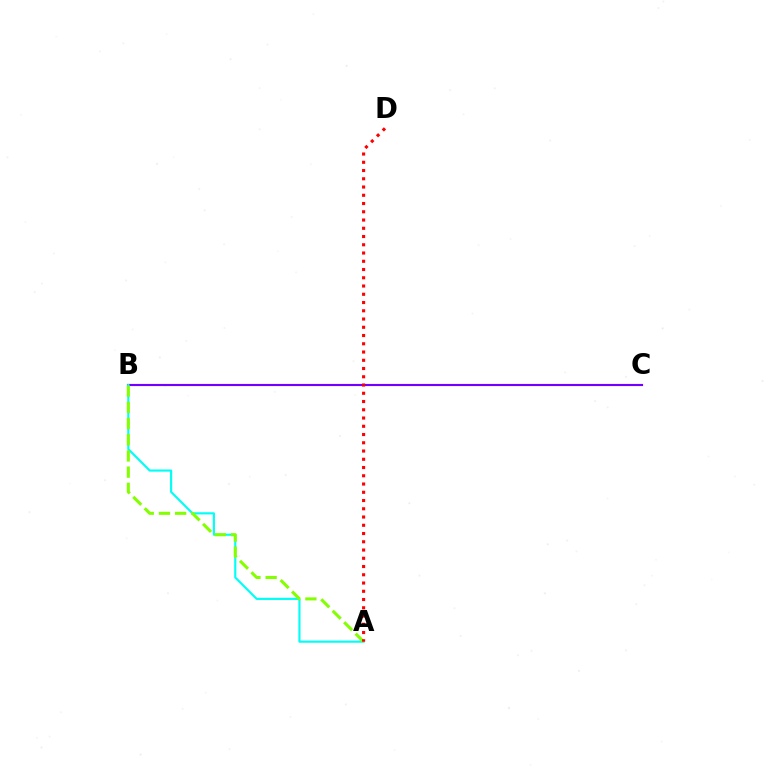{('B', 'C'): [{'color': '#7200ff', 'line_style': 'solid', 'thickness': 1.55}], ('A', 'B'): [{'color': '#00fff6', 'line_style': 'solid', 'thickness': 1.55}, {'color': '#84ff00', 'line_style': 'dashed', 'thickness': 2.2}], ('A', 'D'): [{'color': '#ff0000', 'line_style': 'dotted', 'thickness': 2.24}]}